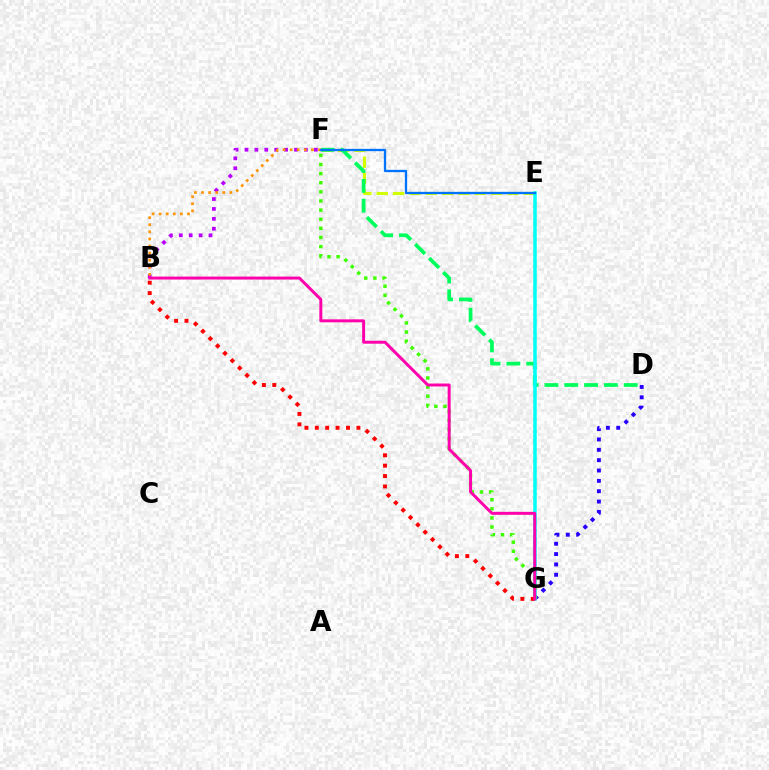{('E', 'F'): [{'color': '#d1ff00', 'line_style': 'dashed', 'thickness': 2.22}, {'color': '#0074ff', 'line_style': 'solid', 'thickness': 1.67}], ('D', 'G'): [{'color': '#2500ff', 'line_style': 'dotted', 'thickness': 2.81}], ('B', 'F'): [{'color': '#b900ff', 'line_style': 'dotted', 'thickness': 2.69}, {'color': '#ff9400', 'line_style': 'dotted', 'thickness': 1.93}], ('D', 'F'): [{'color': '#00ff5c', 'line_style': 'dashed', 'thickness': 2.69}], ('E', 'G'): [{'color': '#00fff6', 'line_style': 'solid', 'thickness': 2.53}], ('F', 'G'): [{'color': '#3dff00', 'line_style': 'dotted', 'thickness': 2.48}], ('B', 'G'): [{'color': '#ff0000', 'line_style': 'dotted', 'thickness': 2.82}, {'color': '#ff00ac', 'line_style': 'solid', 'thickness': 2.13}]}